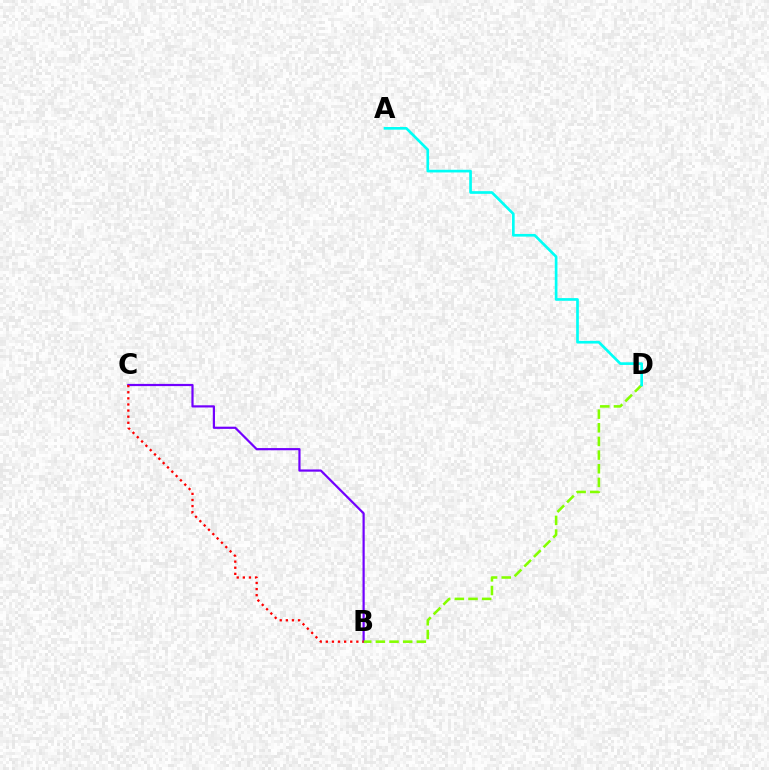{('B', 'C'): [{'color': '#7200ff', 'line_style': 'solid', 'thickness': 1.58}, {'color': '#ff0000', 'line_style': 'dotted', 'thickness': 1.66}], ('B', 'D'): [{'color': '#84ff00', 'line_style': 'dashed', 'thickness': 1.85}], ('A', 'D'): [{'color': '#00fff6', 'line_style': 'solid', 'thickness': 1.92}]}